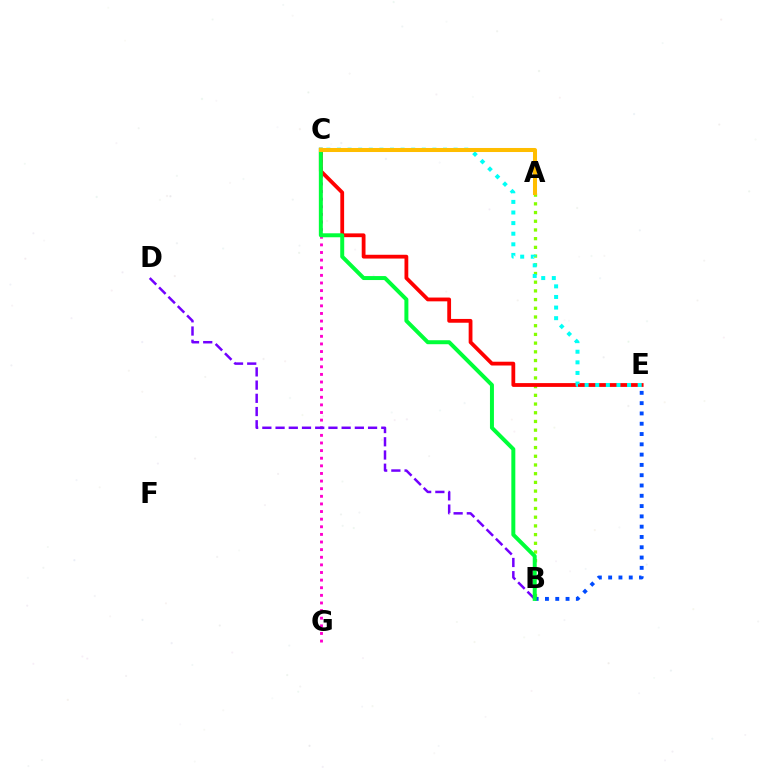{('A', 'B'): [{'color': '#84ff00', 'line_style': 'dotted', 'thickness': 2.36}], ('C', 'G'): [{'color': '#ff00cf', 'line_style': 'dotted', 'thickness': 2.07}], ('B', 'E'): [{'color': '#004bff', 'line_style': 'dotted', 'thickness': 2.8}], ('B', 'D'): [{'color': '#7200ff', 'line_style': 'dashed', 'thickness': 1.8}], ('C', 'E'): [{'color': '#ff0000', 'line_style': 'solid', 'thickness': 2.73}, {'color': '#00fff6', 'line_style': 'dotted', 'thickness': 2.88}], ('B', 'C'): [{'color': '#00ff39', 'line_style': 'solid', 'thickness': 2.86}], ('A', 'C'): [{'color': '#ffbd00', 'line_style': 'solid', 'thickness': 2.9}]}